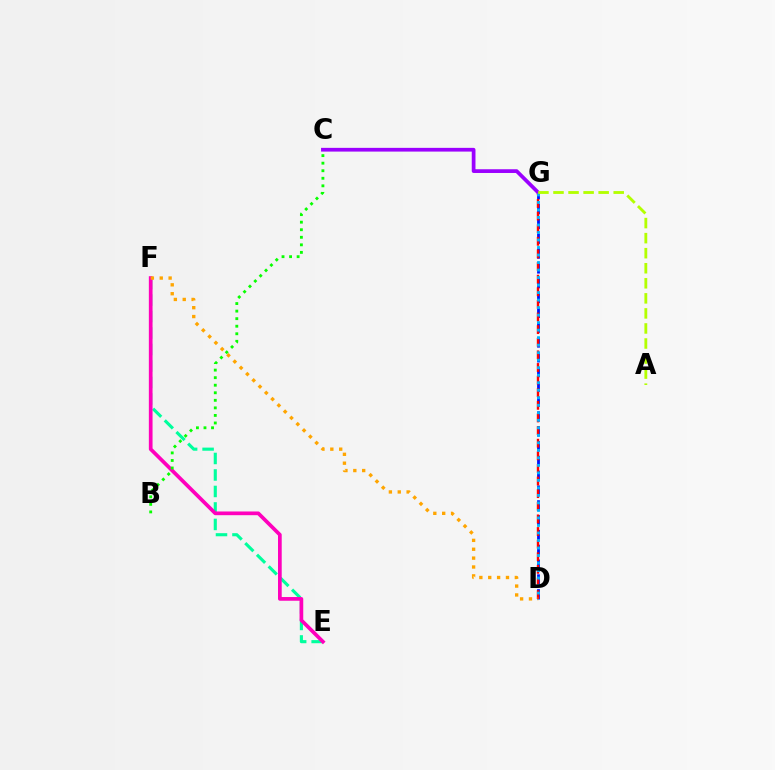{('D', 'G'): [{'color': '#0010ff', 'line_style': 'dashed', 'thickness': 2.01}, {'color': '#ff0000', 'line_style': 'dashed', 'thickness': 1.71}, {'color': '#00b5ff', 'line_style': 'dotted', 'thickness': 2.04}], ('C', 'G'): [{'color': '#9b00ff', 'line_style': 'solid', 'thickness': 2.69}], ('E', 'F'): [{'color': '#00ff9d', 'line_style': 'dashed', 'thickness': 2.24}, {'color': '#ff00bd', 'line_style': 'solid', 'thickness': 2.67}], ('A', 'G'): [{'color': '#b3ff00', 'line_style': 'dashed', 'thickness': 2.04}], ('B', 'C'): [{'color': '#08ff00', 'line_style': 'dotted', 'thickness': 2.05}], ('D', 'F'): [{'color': '#ffa500', 'line_style': 'dotted', 'thickness': 2.41}]}